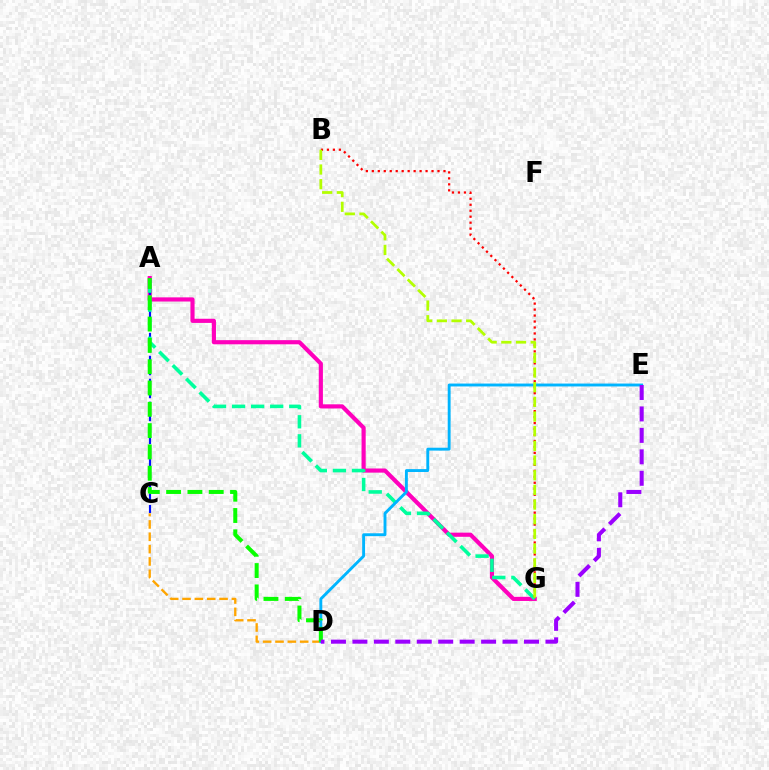{('A', 'G'): [{'color': '#ff00bd', 'line_style': 'solid', 'thickness': 2.99}, {'color': '#00ff9d', 'line_style': 'dashed', 'thickness': 2.59}], ('A', 'C'): [{'color': '#0010ff', 'line_style': 'dashed', 'thickness': 1.56}], ('C', 'D'): [{'color': '#ffa500', 'line_style': 'dashed', 'thickness': 1.68}], ('B', 'G'): [{'color': '#ff0000', 'line_style': 'dotted', 'thickness': 1.62}, {'color': '#b3ff00', 'line_style': 'dashed', 'thickness': 1.99}], ('D', 'E'): [{'color': '#00b5ff', 'line_style': 'solid', 'thickness': 2.08}, {'color': '#9b00ff', 'line_style': 'dashed', 'thickness': 2.91}], ('A', 'D'): [{'color': '#08ff00', 'line_style': 'dashed', 'thickness': 2.89}]}